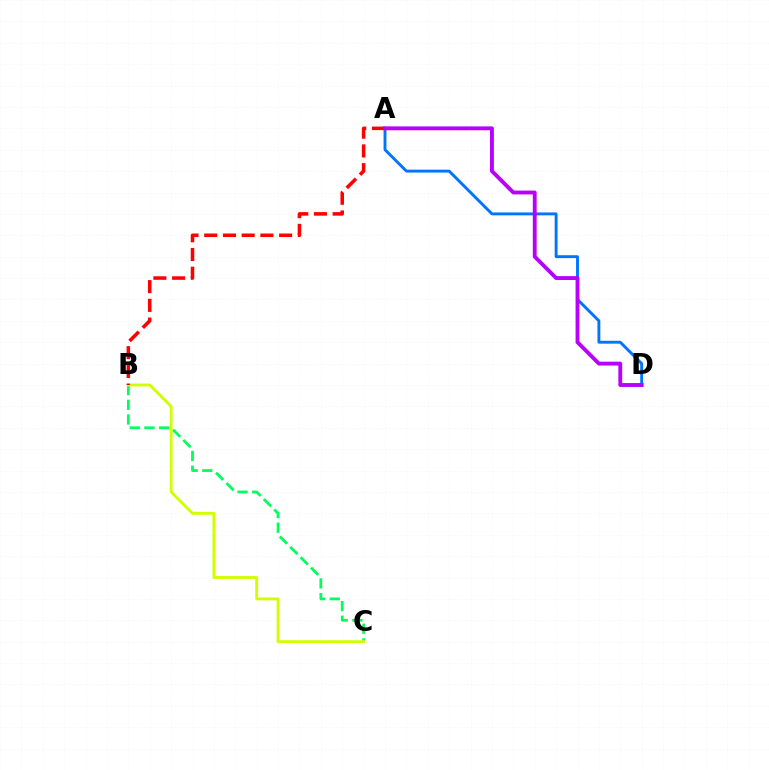{('A', 'D'): [{'color': '#0074ff', 'line_style': 'solid', 'thickness': 2.08}, {'color': '#b900ff', 'line_style': 'solid', 'thickness': 2.79}], ('B', 'C'): [{'color': '#00ff5c', 'line_style': 'dashed', 'thickness': 2.0}, {'color': '#d1ff00', 'line_style': 'solid', 'thickness': 2.06}], ('A', 'B'): [{'color': '#ff0000', 'line_style': 'dashed', 'thickness': 2.54}]}